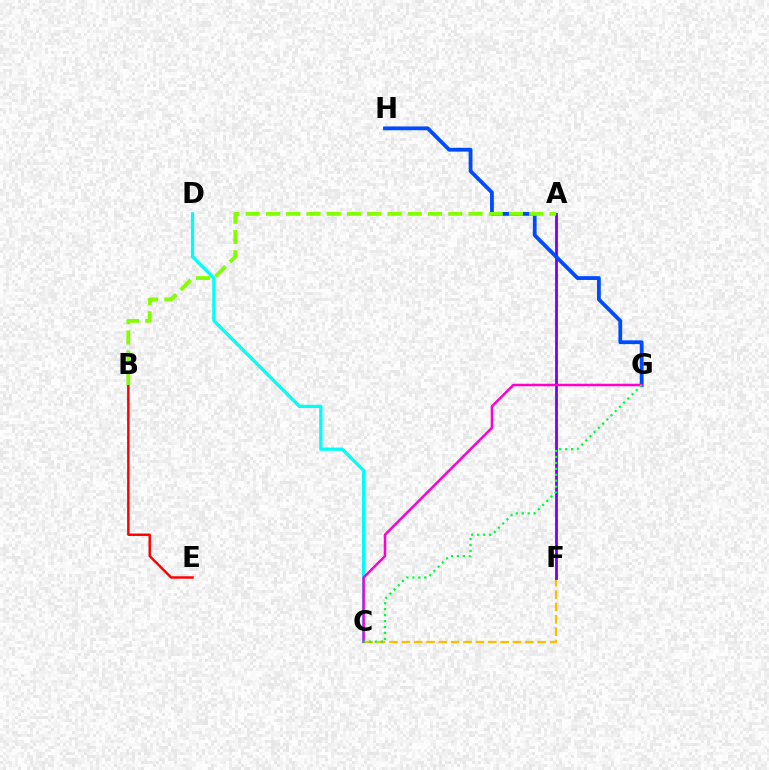{('C', 'F'): [{'color': '#ffbd00', 'line_style': 'dashed', 'thickness': 1.68}], ('A', 'F'): [{'color': '#7200ff', 'line_style': 'solid', 'thickness': 2.0}], ('B', 'E'): [{'color': '#ff0000', 'line_style': 'solid', 'thickness': 1.77}], ('G', 'H'): [{'color': '#004bff', 'line_style': 'solid', 'thickness': 2.75}], ('C', 'D'): [{'color': '#00fff6', 'line_style': 'solid', 'thickness': 2.35}], ('C', 'G'): [{'color': '#ff00cf', 'line_style': 'solid', 'thickness': 1.8}, {'color': '#00ff39', 'line_style': 'dotted', 'thickness': 1.61}], ('A', 'B'): [{'color': '#84ff00', 'line_style': 'dashed', 'thickness': 2.75}]}